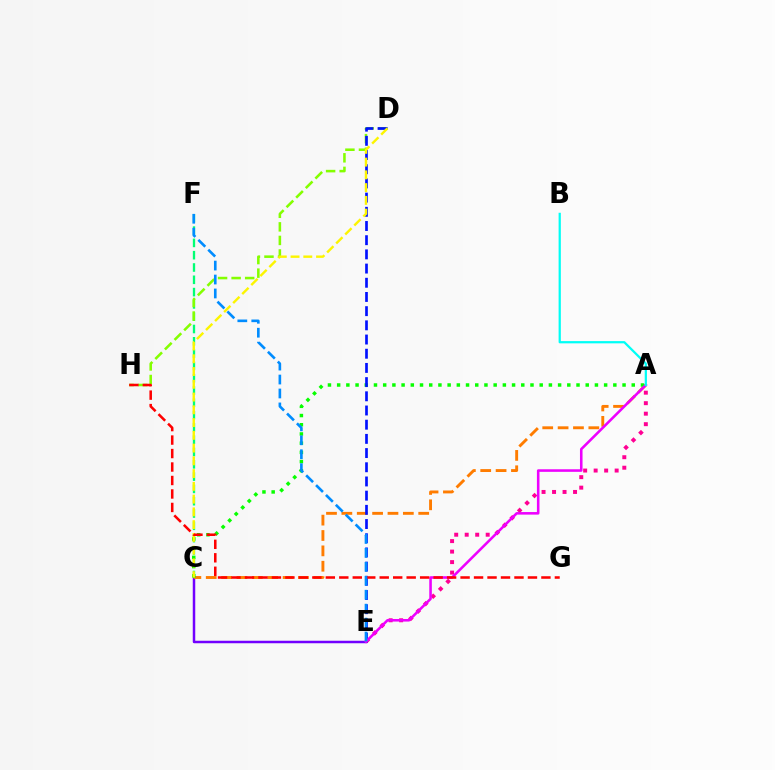{('C', 'E'): [{'color': '#7200ff', 'line_style': 'solid', 'thickness': 1.8}], ('A', 'C'): [{'color': '#ff7c00', 'line_style': 'dashed', 'thickness': 2.09}, {'color': '#08ff00', 'line_style': 'dotted', 'thickness': 2.5}], ('C', 'F'): [{'color': '#00ff74', 'line_style': 'dashed', 'thickness': 1.67}], ('D', 'H'): [{'color': '#84ff00', 'line_style': 'dashed', 'thickness': 1.84}], ('A', 'E'): [{'color': '#ff0094', 'line_style': 'dotted', 'thickness': 2.85}, {'color': '#ee00ff', 'line_style': 'solid', 'thickness': 1.85}], ('D', 'E'): [{'color': '#0010ff', 'line_style': 'dashed', 'thickness': 1.93}], ('C', 'D'): [{'color': '#fcf500', 'line_style': 'dashed', 'thickness': 1.73}], ('G', 'H'): [{'color': '#ff0000', 'line_style': 'dashed', 'thickness': 1.83}], ('E', 'F'): [{'color': '#008cff', 'line_style': 'dashed', 'thickness': 1.89}], ('A', 'B'): [{'color': '#00fff6', 'line_style': 'solid', 'thickness': 1.61}]}